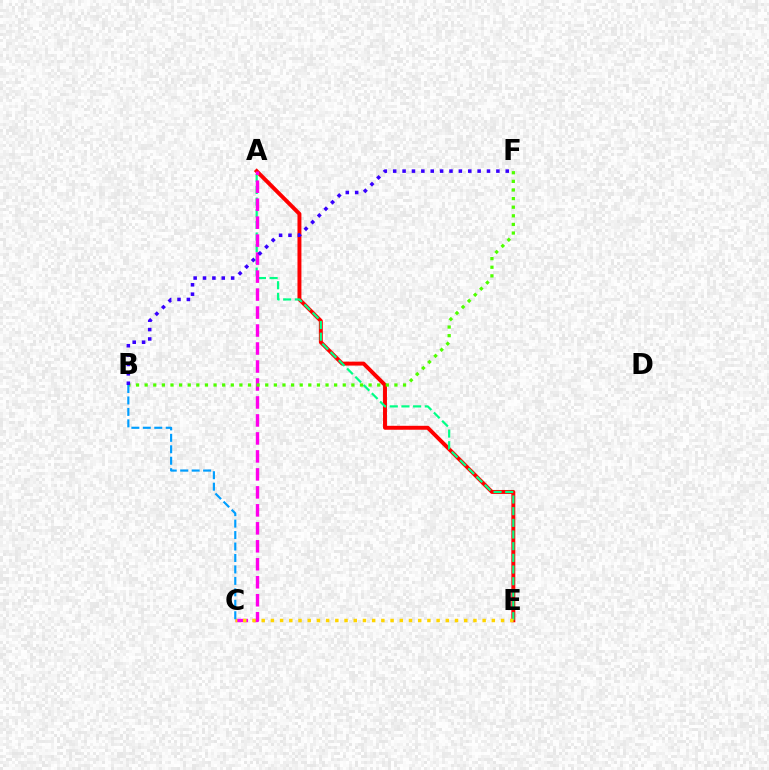{('A', 'E'): [{'color': '#ff0000', 'line_style': 'solid', 'thickness': 2.84}, {'color': '#00ff86', 'line_style': 'dashed', 'thickness': 1.59}], ('A', 'C'): [{'color': '#ff00ed', 'line_style': 'dashed', 'thickness': 2.44}], ('C', 'E'): [{'color': '#ffd500', 'line_style': 'dotted', 'thickness': 2.5}], ('B', 'F'): [{'color': '#4fff00', 'line_style': 'dotted', 'thickness': 2.34}, {'color': '#3700ff', 'line_style': 'dotted', 'thickness': 2.55}], ('B', 'C'): [{'color': '#009eff', 'line_style': 'dashed', 'thickness': 1.56}]}